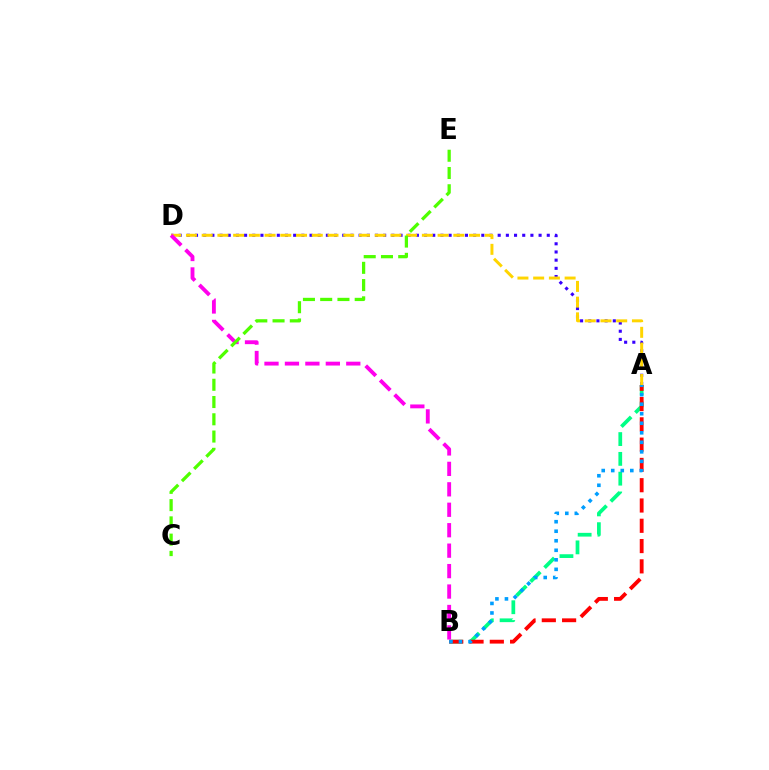{('A', 'D'): [{'color': '#3700ff', 'line_style': 'dotted', 'thickness': 2.22}, {'color': '#ffd500', 'line_style': 'dashed', 'thickness': 2.14}], ('A', 'B'): [{'color': '#00ff86', 'line_style': 'dashed', 'thickness': 2.69}, {'color': '#ff0000', 'line_style': 'dashed', 'thickness': 2.76}, {'color': '#009eff', 'line_style': 'dotted', 'thickness': 2.59}], ('B', 'D'): [{'color': '#ff00ed', 'line_style': 'dashed', 'thickness': 2.78}], ('C', 'E'): [{'color': '#4fff00', 'line_style': 'dashed', 'thickness': 2.34}]}